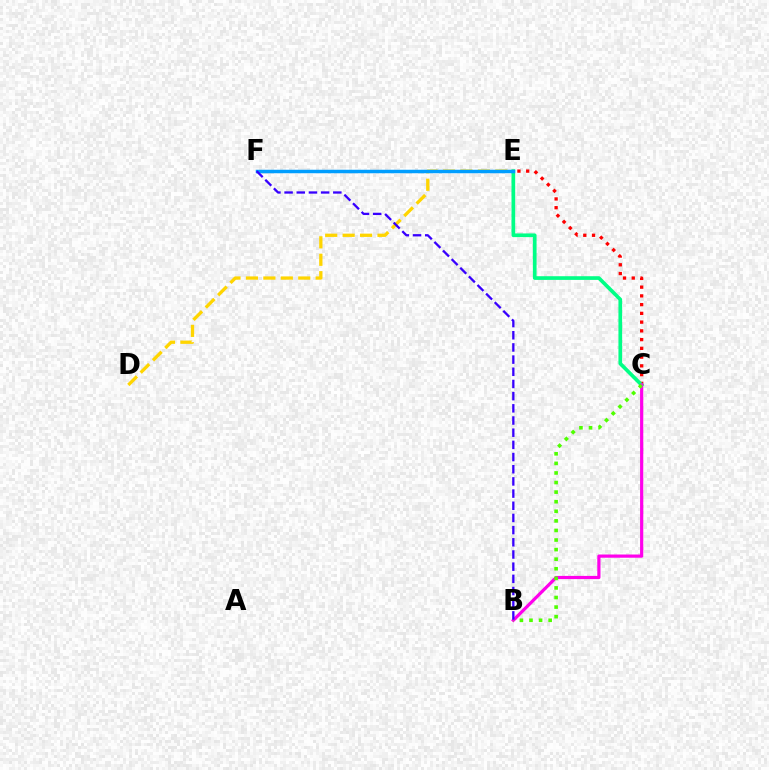{('C', 'E'): [{'color': '#ff0000', 'line_style': 'dotted', 'thickness': 2.38}, {'color': '#00ff86', 'line_style': 'solid', 'thickness': 2.65}], ('B', 'C'): [{'color': '#ff00ed', 'line_style': 'solid', 'thickness': 2.31}, {'color': '#4fff00', 'line_style': 'dotted', 'thickness': 2.6}], ('D', 'E'): [{'color': '#ffd500', 'line_style': 'dashed', 'thickness': 2.37}], ('E', 'F'): [{'color': '#009eff', 'line_style': 'solid', 'thickness': 2.51}], ('B', 'F'): [{'color': '#3700ff', 'line_style': 'dashed', 'thickness': 1.65}]}